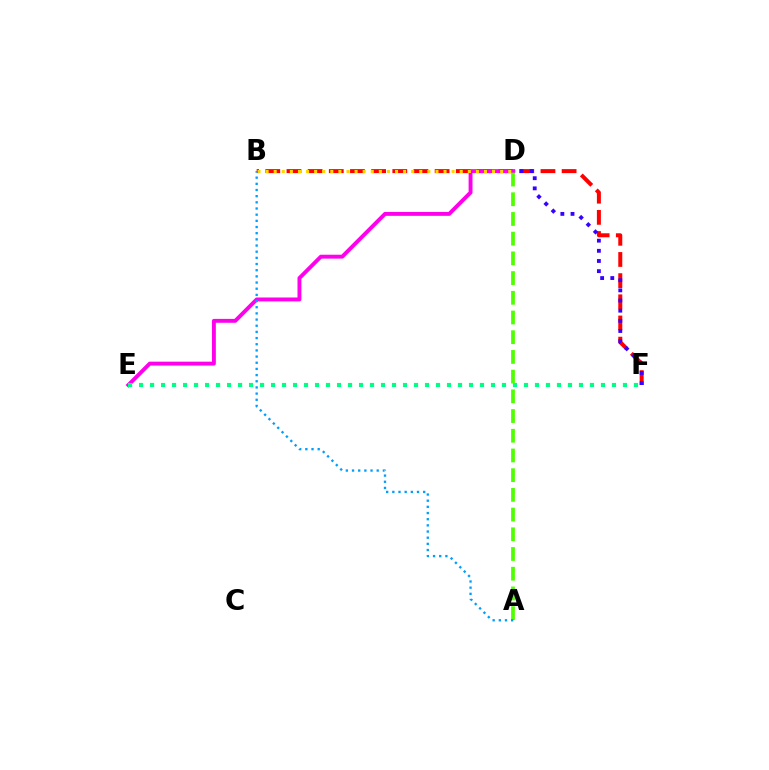{('B', 'F'): [{'color': '#ff0000', 'line_style': 'dashed', 'thickness': 2.88}], ('D', 'E'): [{'color': '#ff00ed', 'line_style': 'solid', 'thickness': 2.81}], ('E', 'F'): [{'color': '#00ff86', 'line_style': 'dotted', 'thickness': 2.99}], ('D', 'F'): [{'color': '#3700ff', 'line_style': 'dotted', 'thickness': 2.76}], ('A', 'D'): [{'color': '#4fff00', 'line_style': 'dashed', 'thickness': 2.68}], ('B', 'D'): [{'color': '#ffd500', 'line_style': 'dotted', 'thickness': 2.2}], ('A', 'B'): [{'color': '#009eff', 'line_style': 'dotted', 'thickness': 1.68}]}